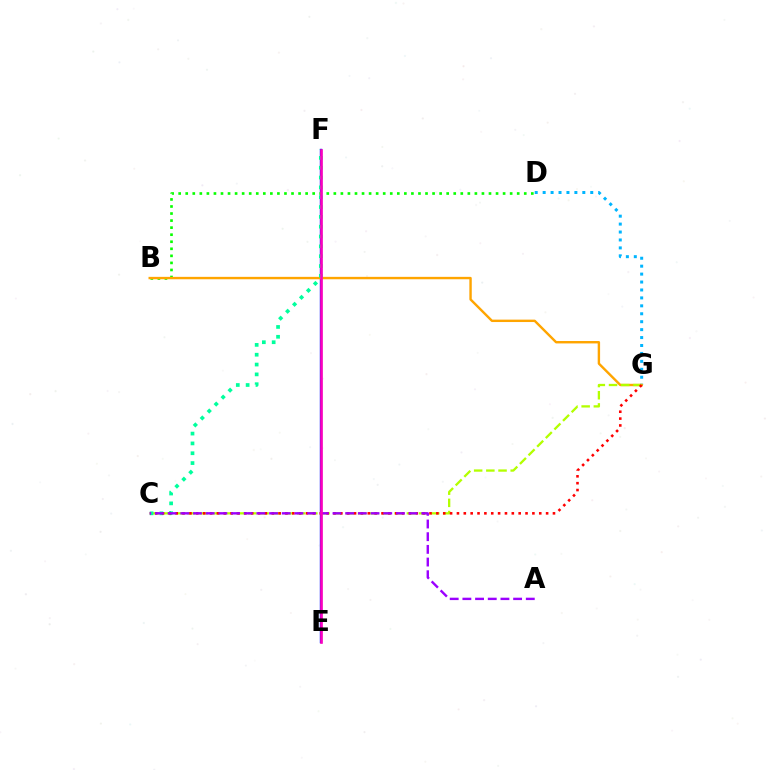{('E', 'F'): [{'color': '#0010ff', 'line_style': 'solid', 'thickness': 1.73}, {'color': '#ff00bd', 'line_style': 'solid', 'thickness': 1.88}], ('D', 'G'): [{'color': '#00b5ff', 'line_style': 'dotted', 'thickness': 2.16}], ('B', 'D'): [{'color': '#08ff00', 'line_style': 'dotted', 'thickness': 1.92}], ('B', 'G'): [{'color': '#ffa500', 'line_style': 'solid', 'thickness': 1.73}], ('C', 'G'): [{'color': '#b3ff00', 'line_style': 'dashed', 'thickness': 1.66}, {'color': '#ff0000', 'line_style': 'dotted', 'thickness': 1.86}], ('C', 'F'): [{'color': '#00ff9d', 'line_style': 'dotted', 'thickness': 2.67}], ('A', 'C'): [{'color': '#9b00ff', 'line_style': 'dashed', 'thickness': 1.72}]}